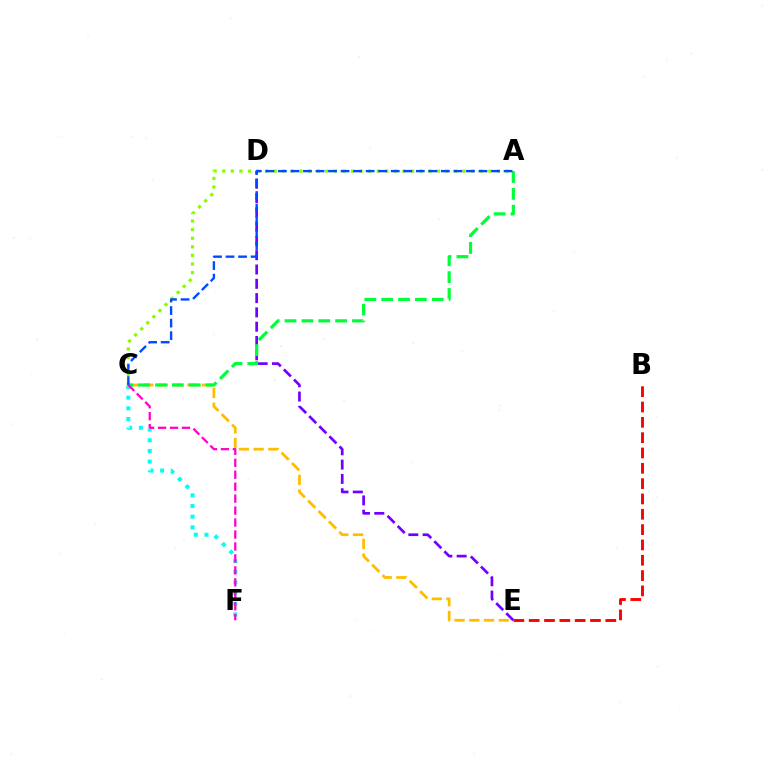{('C', 'F'): [{'color': '#00fff6', 'line_style': 'dotted', 'thickness': 2.9}, {'color': '#ff00cf', 'line_style': 'dashed', 'thickness': 1.62}], ('C', 'E'): [{'color': '#ffbd00', 'line_style': 'dashed', 'thickness': 2.0}], ('A', 'C'): [{'color': '#84ff00', 'line_style': 'dotted', 'thickness': 2.33}, {'color': '#00ff39', 'line_style': 'dashed', 'thickness': 2.29}, {'color': '#004bff', 'line_style': 'dashed', 'thickness': 1.7}], ('D', 'E'): [{'color': '#7200ff', 'line_style': 'dashed', 'thickness': 1.94}], ('B', 'E'): [{'color': '#ff0000', 'line_style': 'dashed', 'thickness': 2.08}]}